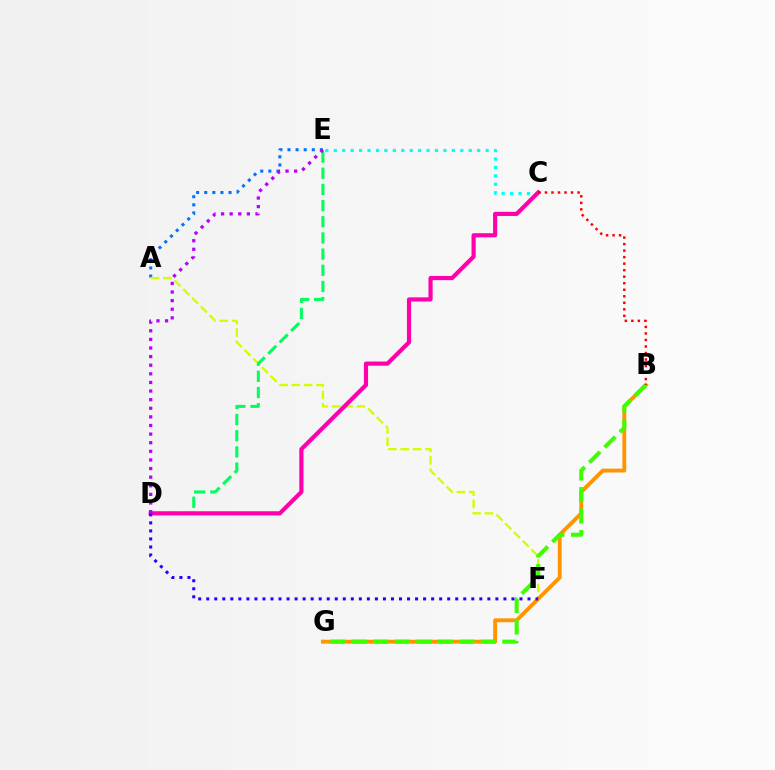{('A', 'E'): [{'color': '#0074ff', 'line_style': 'dotted', 'thickness': 2.2}], ('C', 'E'): [{'color': '#00fff6', 'line_style': 'dotted', 'thickness': 2.29}], ('A', 'F'): [{'color': '#d1ff00', 'line_style': 'dashed', 'thickness': 1.68}], ('D', 'E'): [{'color': '#00ff5c', 'line_style': 'dashed', 'thickness': 2.2}, {'color': '#b900ff', 'line_style': 'dotted', 'thickness': 2.34}], ('C', 'D'): [{'color': '#ff00ac', 'line_style': 'solid', 'thickness': 3.0}], ('B', 'G'): [{'color': '#ff9400', 'line_style': 'solid', 'thickness': 2.78}, {'color': '#3dff00', 'line_style': 'dashed', 'thickness': 2.92}], ('D', 'F'): [{'color': '#2500ff', 'line_style': 'dotted', 'thickness': 2.18}], ('B', 'C'): [{'color': '#ff0000', 'line_style': 'dotted', 'thickness': 1.77}]}